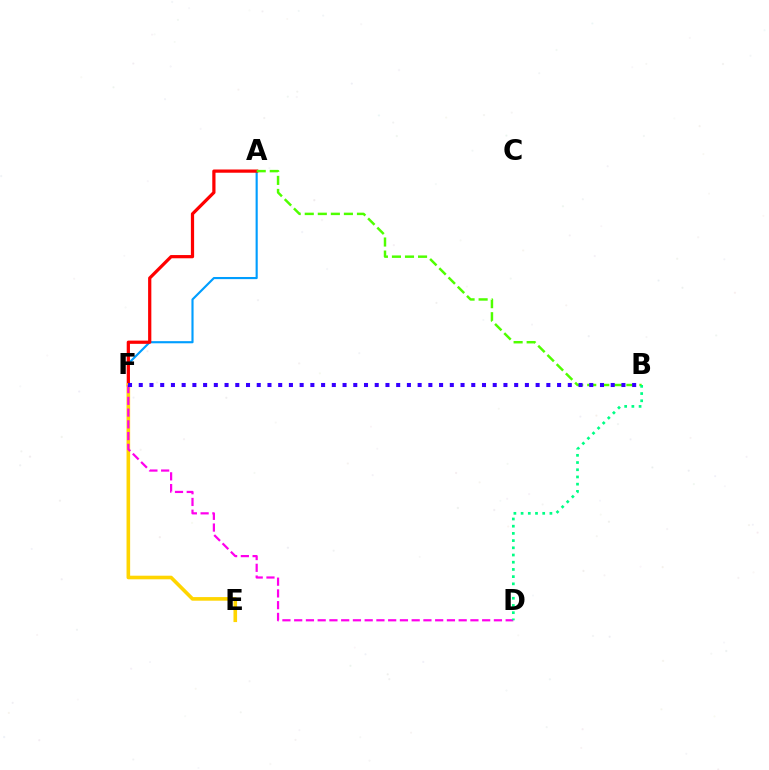{('A', 'F'): [{'color': '#009eff', 'line_style': 'solid', 'thickness': 1.54}, {'color': '#ff0000', 'line_style': 'solid', 'thickness': 2.33}], ('E', 'F'): [{'color': '#ffd500', 'line_style': 'solid', 'thickness': 2.6}], ('D', 'F'): [{'color': '#ff00ed', 'line_style': 'dashed', 'thickness': 1.6}], ('A', 'B'): [{'color': '#4fff00', 'line_style': 'dashed', 'thickness': 1.77}], ('B', 'F'): [{'color': '#3700ff', 'line_style': 'dotted', 'thickness': 2.91}], ('B', 'D'): [{'color': '#00ff86', 'line_style': 'dotted', 'thickness': 1.96}]}